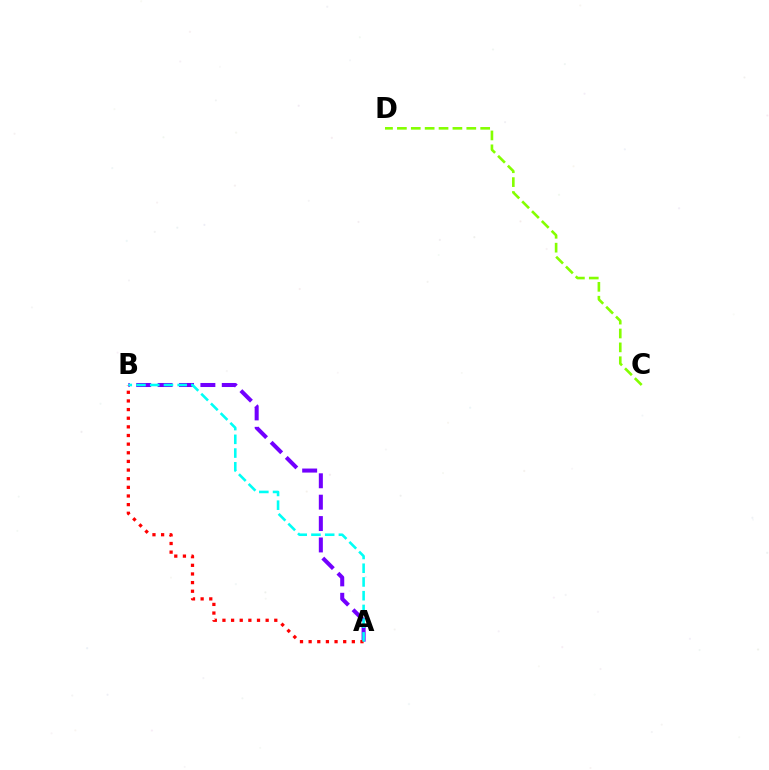{('A', 'B'): [{'color': '#7200ff', 'line_style': 'dashed', 'thickness': 2.91}, {'color': '#ff0000', 'line_style': 'dotted', 'thickness': 2.35}, {'color': '#00fff6', 'line_style': 'dashed', 'thickness': 1.86}], ('C', 'D'): [{'color': '#84ff00', 'line_style': 'dashed', 'thickness': 1.89}]}